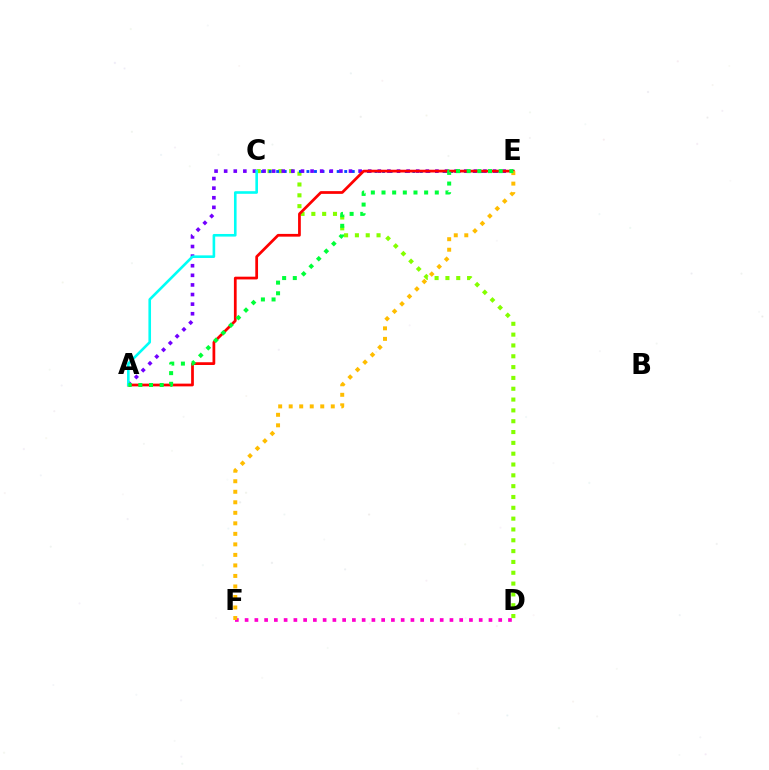{('C', 'D'): [{'color': '#84ff00', 'line_style': 'dotted', 'thickness': 2.94}], ('C', 'E'): [{'color': '#004bff', 'line_style': 'dotted', 'thickness': 2.05}], ('D', 'F'): [{'color': '#ff00cf', 'line_style': 'dotted', 'thickness': 2.65}], ('A', 'E'): [{'color': '#7200ff', 'line_style': 'dotted', 'thickness': 2.61}, {'color': '#ff0000', 'line_style': 'solid', 'thickness': 1.98}, {'color': '#00ff39', 'line_style': 'dotted', 'thickness': 2.9}], ('A', 'C'): [{'color': '#00fff6', 'line_style': 'solid', 'thickness': 1.88}], ('E', 'F'): [{'color': '#ffbd00', 'line_style': 'dotted', 'thickness': 2.86}]}